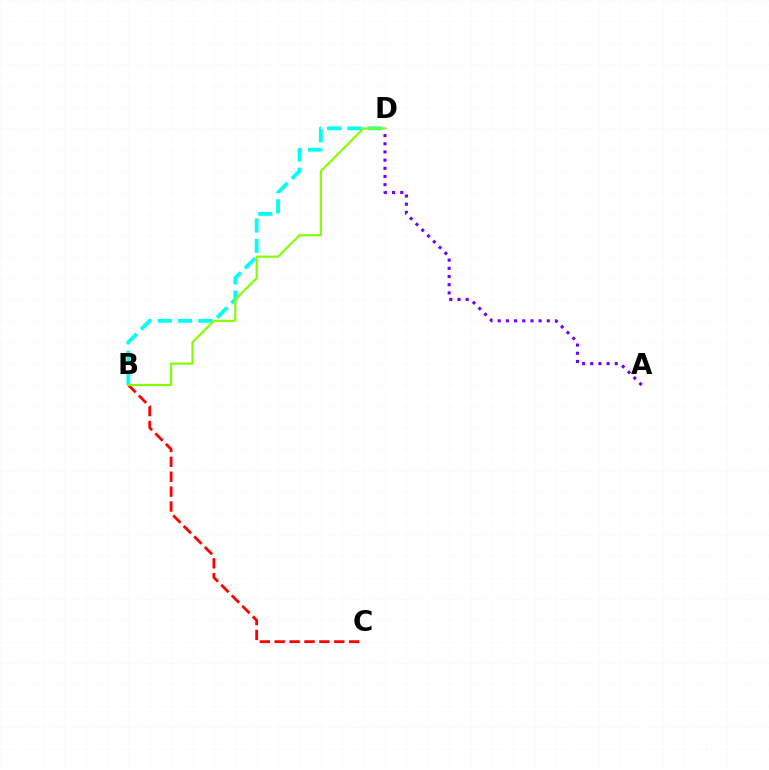{('B', 'D'): [{'color': '#00fff6', 'line_style': 'dashed', 'thickness': 2.75}, {'color': '#84ff00', 'line_style': 'solid', 'thickness': 1.56}], ('B', 'C'): [{'color': '#ff0000', 'line_style': 'dashed', 'thickness': 2.02}], ('A', 'D'): [{'color': '#7200ff', 'line_style': 'dotted', 'thickness': 2.22}]}